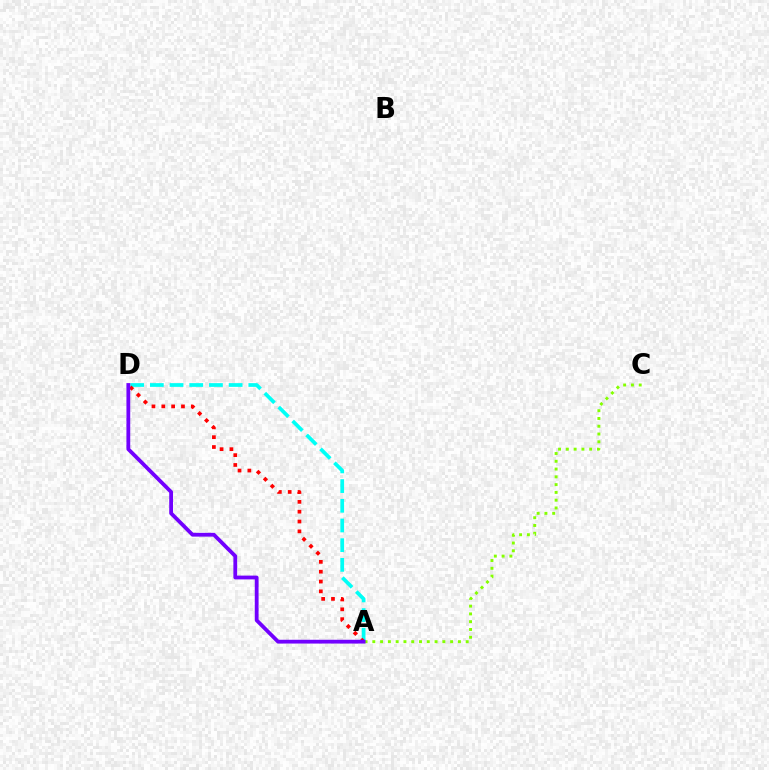{('A', 'D'): [{'color': '#00fff6', 'line_style': 'dashed', 'thickness': 2.68}, {'color': '#ff0000', 'line_style': 'dotted', 'thickness': 2.67}, {'color': '#7200ff', 'line_style': 'solid', 'thickness': 2.73}], ('A', 'C'): [{'color': '#84ff00', 'line_style': 'dotted', 'thickness': 2.11}]}